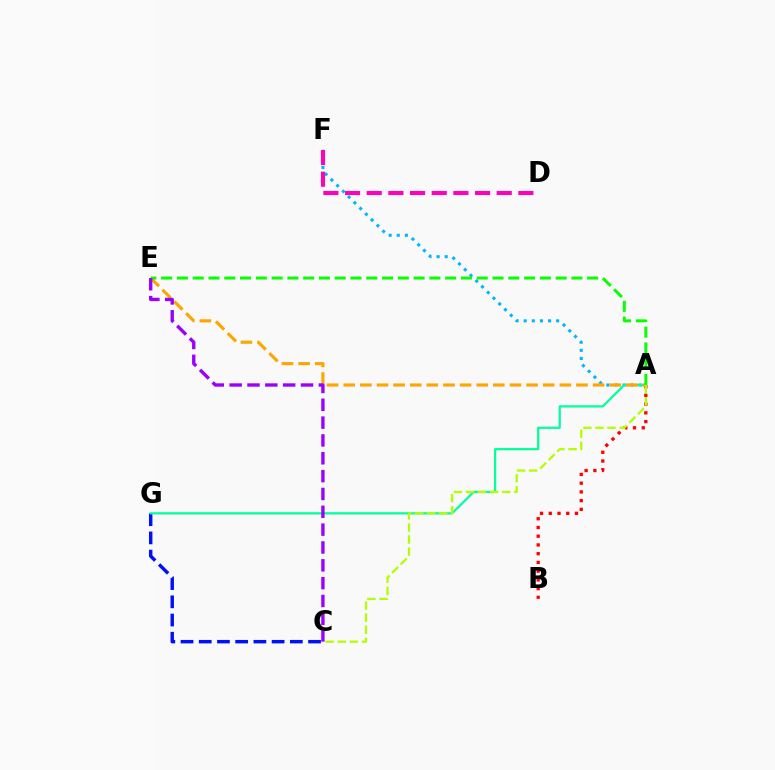{('A', 'F'): [{'color': '#00b5ff', 'line_style': 'dotted', 'thickness': 2.2}], ('C', 'G'): [{'color': '#0010ff', 'line_style': 'dashed', 'thickness': 2.47}], ('A', 'G'): [{'color': '#00ff9d', 'line_style': 'solid', 'thickness': 1.59}], ('A', 'B'): [{'color': '#ff0000', 'line_style': 'dotted', 'thickness': 2.37}], ('A', 'E'): [{'color': '#ffa500', 'line_style': 'dashed', 'thickness': 2.26}, {'color': '#08ff00', 'line_style': 'dashed', 'thickness': 2.14}], ('A', 'C'): [{'color': '#b3ff00', 'line_style': 'dashed', 'thickness': 1.64}], ('C', 'E'): [{'color': '#9b00ff', 'line_style': 'dashed', 'thickness': 2.42}], ('D', 'F'): [{'color': '#ff00bd', 'line_style': 'dashed', 'thickness': 2.94}]}